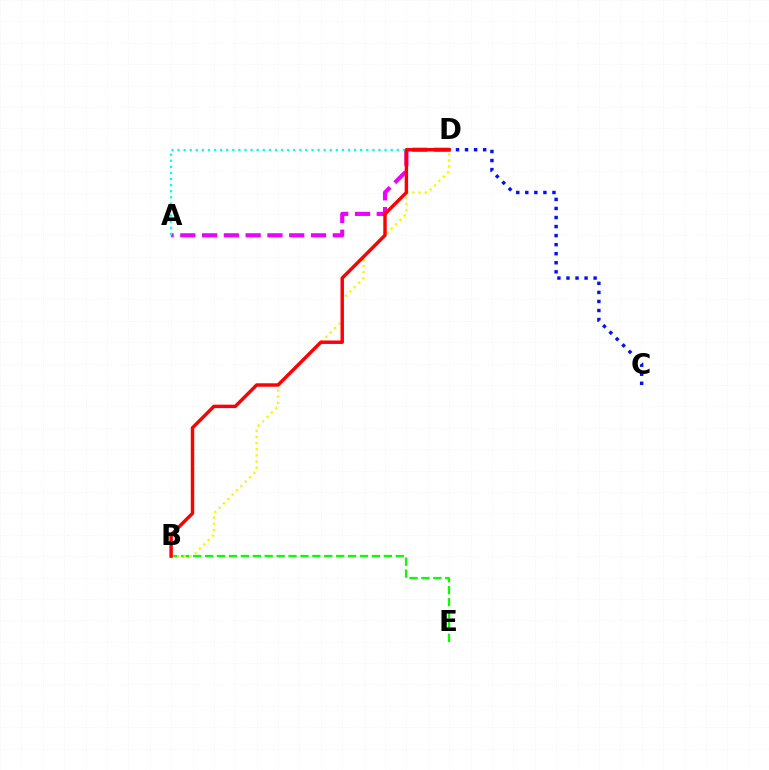{('B', 'E'): [{'color': '#08ff00', 'line_style': 'dashed', 'thickness': 1.62}], ('A', 'D'): [{'color': '#ee00ff', 'line_style': 'dashed', 'thickness': 2.96}, {'color': '#00fff6', 'line_style': 'dotted', 'thickness': 1.65}], ('B', 'D'): [{'color': '#fcf500', 'line_style': 'dotted', 'thickness': 1.67}, {'color': '#ff0000', 'line_style': 'solid', 'thickness': 2.47}], ('C', 'D'): [{'color': '#0010ff', 'line_style': 'dotted', 'thickness': 2.46}]}